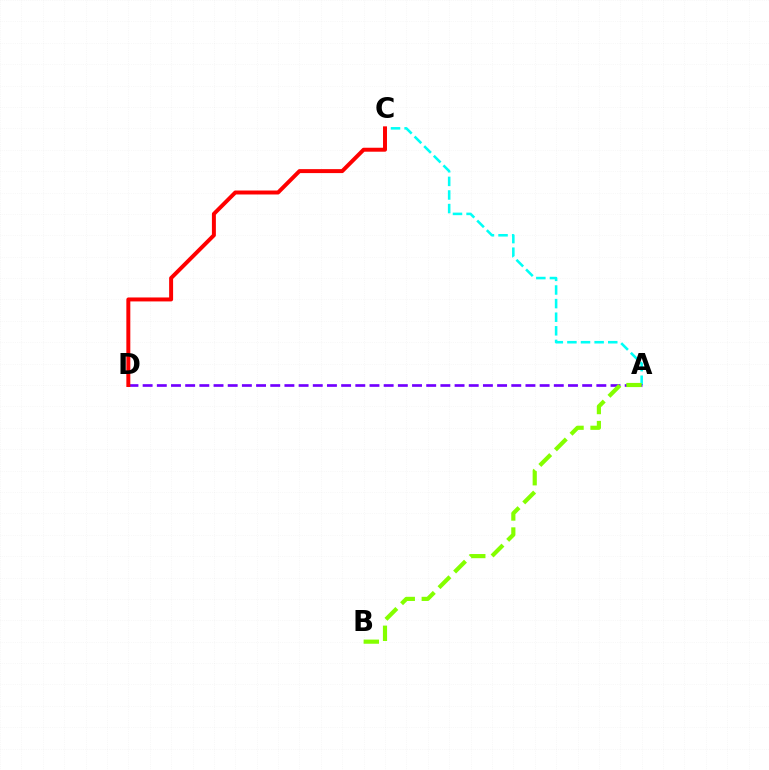{('A', 'C'): [{'color': '#00fff6', 'line_style': 'dashed', 'thickness': 1.85}], ('A', 'D'): [{'color': '#7200ff', 'line_style': 'dashed', 'thickness': 1.93}], ('A', 'B'): [{'color': '#84ff00', 'line_style': 'dashed', 'thickness': 3.0}], ('C', 'D'): [{'color': '#ff0000', 'line_style': 'solid', 'thickness': 2.85}]}